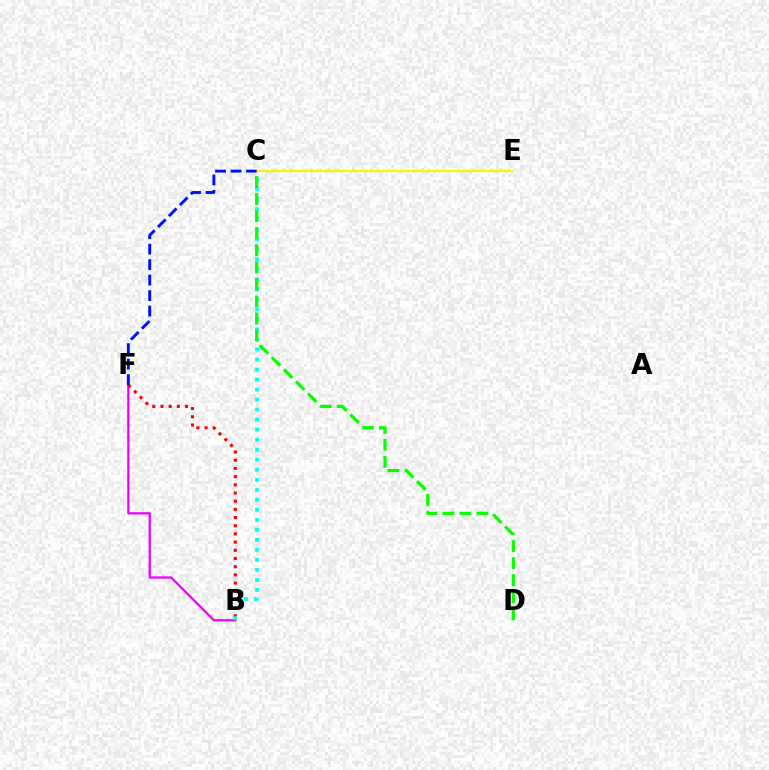{('B', 'F'): [{'color': '#ee00ff', 'line_style': 'solid', 'thickness': 1.63}, {'color': '#ff0000', 'line_style': 'dotted', 'thickness': 2.22}], ('C', 'E'): [{'color': '#fcf500', 'line_style': 'solid', 'thickness': 1.57}], ('C', 'F'): [{'color': '#0010ff', 'line_style': 'dashed', 'thickness': 2.1}], ('B', 'C'): [{'color': '#00fff6', 'line_style': 'dotted', 'thickness': 2.72}], ('C', 'D'): [{'color': '#08ff00', 'line_style': 'dashed', 'thickness': 2.32}]}